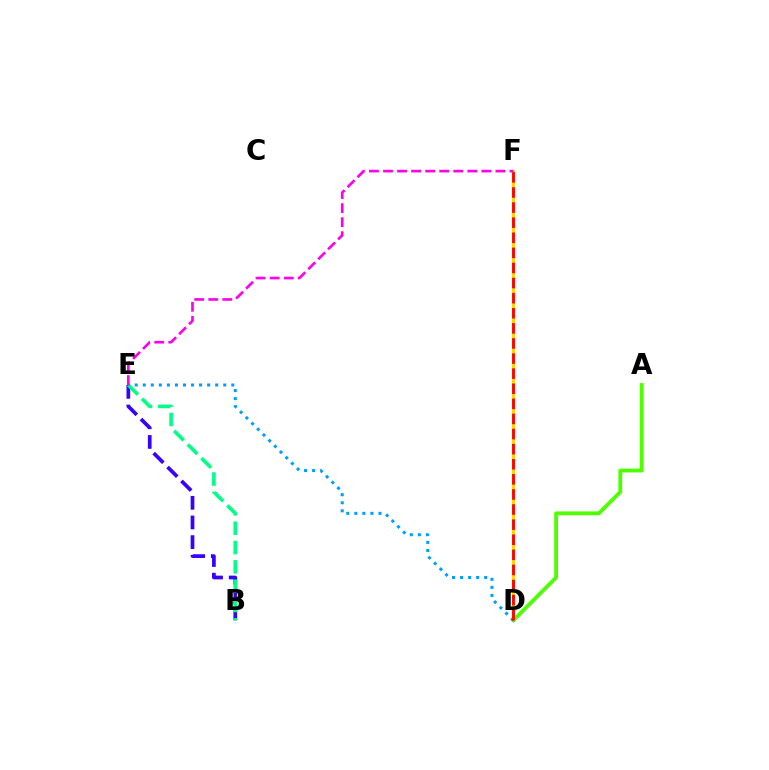{('D', 'F'): [{'color': '#ffd500', 'line_style': 'solid', 'thickness': 2.13}, {'color': '#ff0000', 'line_style': 'dashed', 'thickness': 2.05}], ('A', 'D'): [{'color': '#4fff00', 'line_style': 'solid', 'thickness': 2.76}], ('B', 'E'): [{'color': '#3700ff', 'line_style': 'dashed', 'thickness': 2.67}, {'color': '#00ff86', 'line_style': 'dashed', 'thickness': 2.63}], ('D', 'E'): [{'color': '#009eff', 'line_style': 'dotted', 'thickness': 2.19}], ('E', 'F'): [{'color': '#ff00ed', 'line_style': 'dashed', 'thickness': 1.91}]}